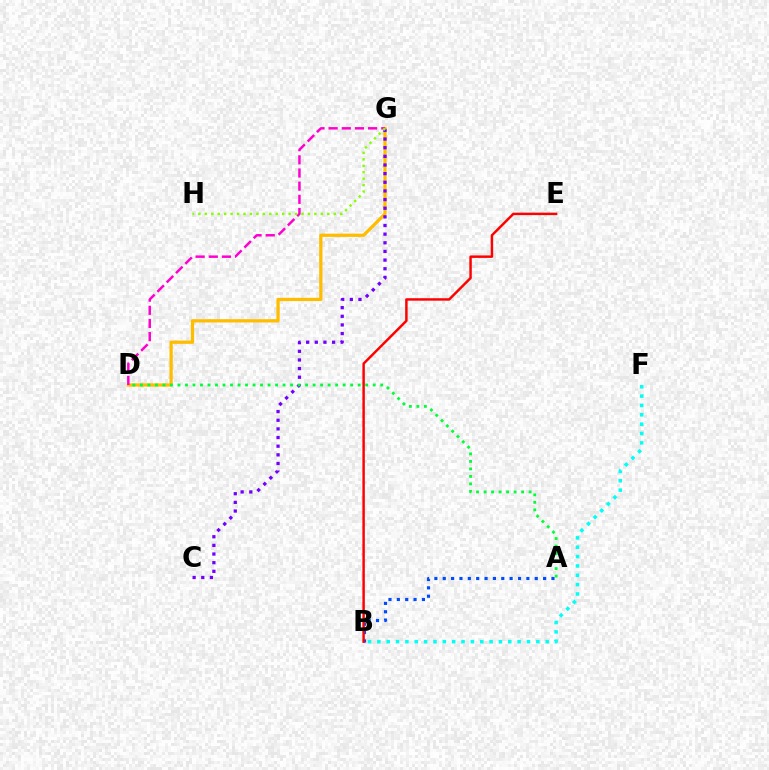{('A', 'B'): [{'color': '#004bff', 'line_style': 'dotted', 'thickness': 2.27}], ('B', 'E'): [{'color': '#ff0000', 'line_style': 'solid', 'thickness': 1.77}], ('D', 'G'): [{'color': '#ffbd00', 'line_style': 'solid', 'thickness': 2.34}, {'color': '#ff00cf', 'line_style': 'dashed', 'thickness': 1.79}], ('B', 'F'): [{'color': '#00fff6', 'line_style': 'dotted', 'thickness': 2.54}], ('C', 'G'): [{'color': '#7200ff', 'line_style': 'dotted', 'thickness': 2.35}], ('A', 'D'): [{'color': '#00ff39', 'line_style': 'dotted', 'thickness': 2.04}], ('G', 'H'): [{'color': '#84ff00', 'line_style': 'dotted', 'thickness': 1.75}]}